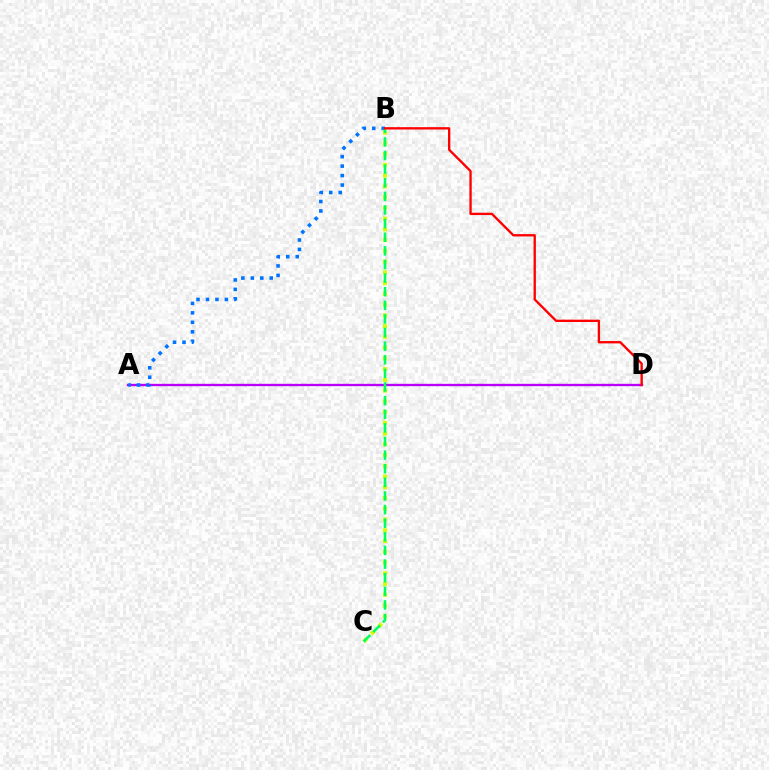{('A', 'D'): [{'color': '#b900ff', 'line_style': 'solid', 'thickness': 1.69}], ('B', 'C'): [{'color': '#d1ff00', 'line_style': 'dotted', 'thickness': 2.92}, {'color': '#00ff5c', 'line_style': 'dashed', 'thickness': 1.85}], ('A', 'B'): [{'color': '#0074ff', 'line_style': 'dotted', 'thickness': 2.57}], ('B', 'D'): [{'color': '#ff0000', 'line_style': 'solid', 'thickness': 1.69}]}